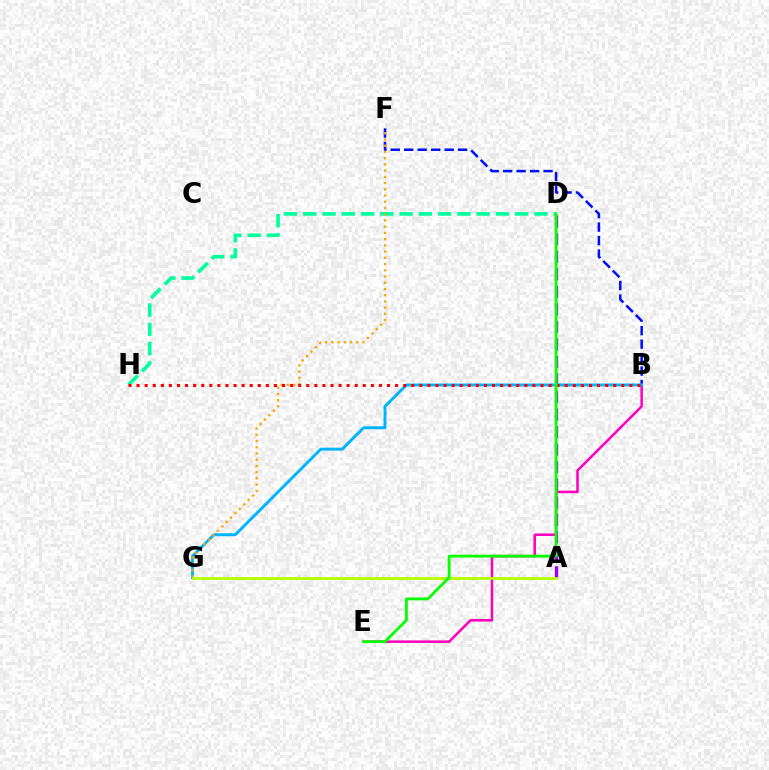{('A', 'D'): [{'color': '#9b00ff', 'line_style': 'dashed', 'thickness': 2.38}], ('B', 'F'): [{'color': '#0010ff', 'line_style': 'dashed', 'thickness': 1.83}], ('D', 'H'): [{'color': '#00ff9d', 'line_style': 'dashed', 'thickness': 2.62}], ('B', 'E'): [{'color': '#ff00bd', 'line_style': 'solid', 'thickness': 1.81}], ('B', 'G'): [{'color': '#00b5ff', 'line_style': 'solid', 'thickness': 2.12}], ('F', 'G'): [{'color': '#ffa500', 'line_style': 'dotted', 'thickness': 1.69}], ('B', 'H'): [{'color': '#ff0000', 'line_style': 'dotted', 'thickness': 2.19}], ('A', 'G'): [{'color': '#b3ff00', 'line_style': 'solid', 'thickness': 1.99}], ('D', 'E'): [{'color': '#08ff00', 'line_style': 'solid', 'thickness': 2.02}]}